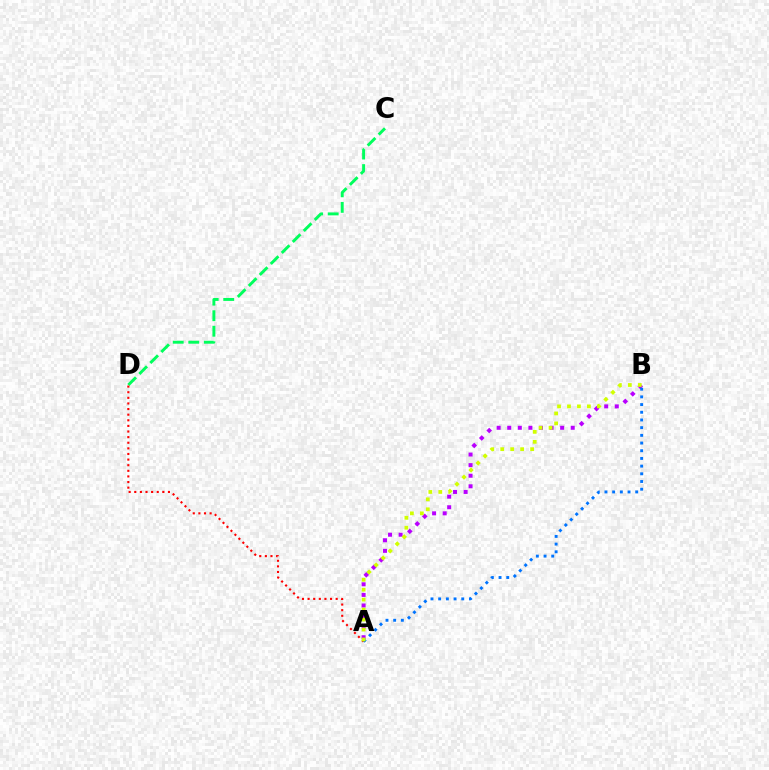{('A', 'B'): [{'color': '#b900ff', 'line_style': 'dotted', 'thickness': 2.88}, {'color': '#0074ff', 'line_style': 'dotted', 'thickness': 2.09}, {'color': '#d1ff00', 'line_style': 'dotted', 'thickness': 2.71}], ('C', 'D'): [{'color': '#00ff5c', 'line_style': 'dashed', 'thickness': 2.11}], ('A', 'D'): [{'color': '#ff0000', 'line_style': 'dotted', 'thickness': 1.53}]}